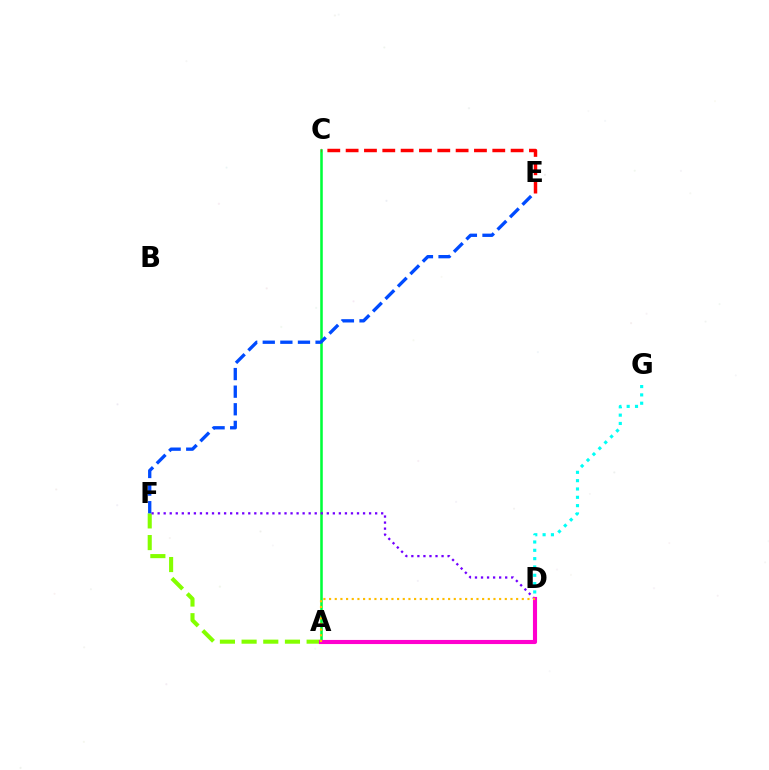{('A', 'C'): [{'color': '#00ff39', 'line_style': 'solid', 'thickness': 1.84}], ('A', 'F'): [{'color': '#84ff00', 'line_style': 'dashed', 'thickness': 2.94}], ('C', 'E'): [{'color': '#ff0000', 'line_style': 'dashed', 'thickness': 2.49}], ('D', 'F'): [{'color': '#7200ff', 'line_style': 'dotted', 'thickness': 1.64}], ('E', 'F'): [{'color': '#004bff', 'line_style': 'dashed', 'thickness': 2.39}], ('D', 'G'): [{'color': '#00fff6', 'line_style': 'dotted', 'thickness': 2.26}], ('A', 'D'): [{'color': '#ff00cf', 'line_style': 'solid', 'thickness': 2.96}, {'color': '#ffbd00', 'line_style': 'dotted', 'thickness': 1.54}]}